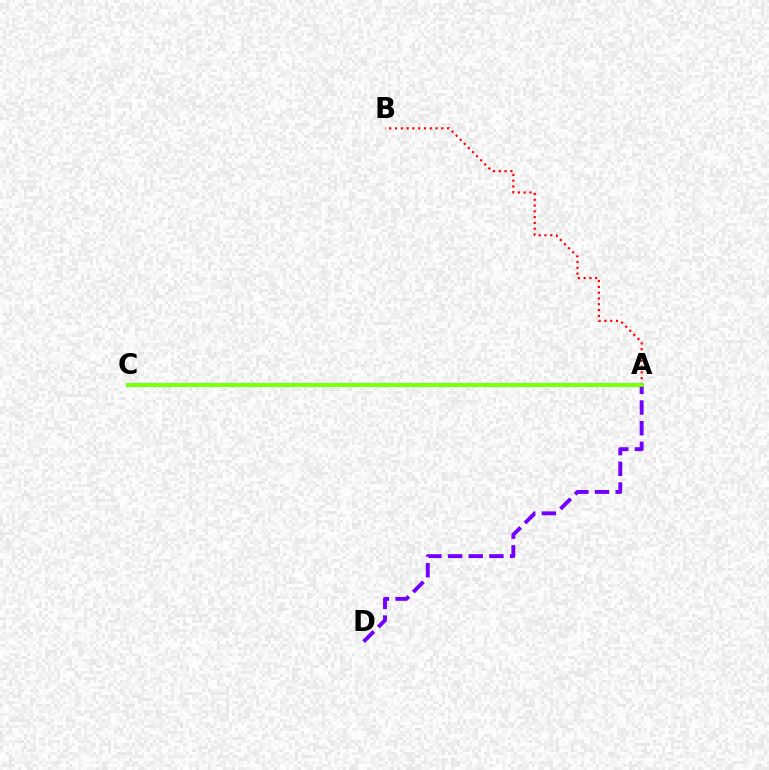{('A', 'C'): [{'color': '#00fff6', 'line_style': 'solid', 'thickness': 2.95}, {'color': '#84ff00', 'line_style': 'solid', 'thickness': 2.71}], ('A', 'B'): [{'color': '#ff0000', 'line_style': 'dotted', 'thickness': 1.57}], ('A', 'D'): [{'color': '#7200ff', 'line_style': 'dashed', 'thickness': 2.81}]}